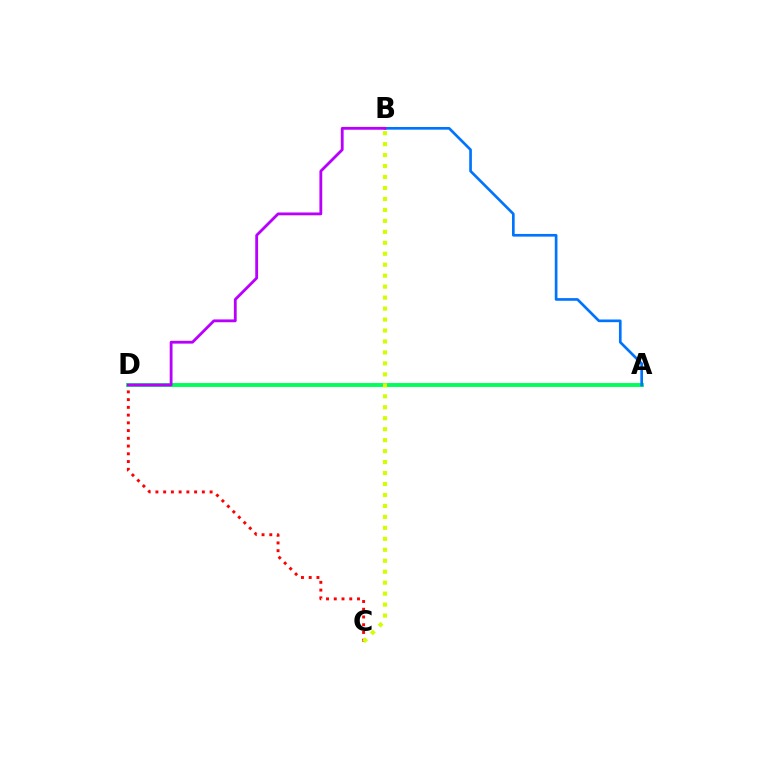{('C', 'D'): [{'color': '#ff0000', 'line_style': 'dotted', 'thickness': 2.1}], ('A', 'D'): [{'color': '#00ff5c', 'line_style': 'solid', 'thickness': 2.82}], ('A', 'B'): [{'color': '#0074ff', 'line_style': 'solid', 'thickness': 1.92}], ('B', 'D'): [{'color': '#b900ff', 'line_style': 'solid', 'thickness': 2.03}], ('B', 'C'): [{'color': '#d1ff00', 'line_style': 'dotted', 'thickness': 2.98}]}